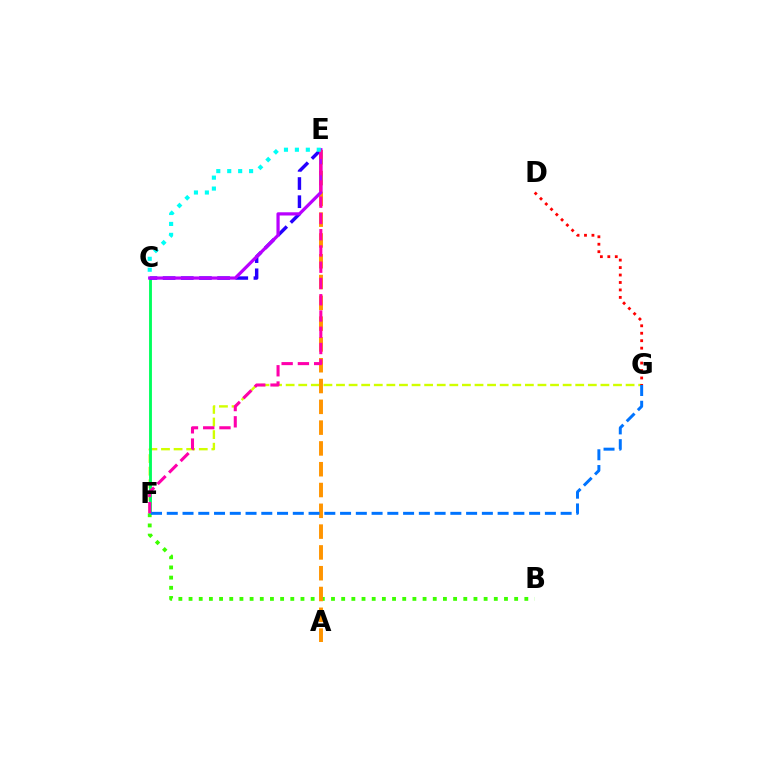{('F', 'G'): [{'color': '#d1ff00', 'line_style': 'dashed', 'thickness': 1.71}, {'color': '#0074ff', 'line_style': 'dashed', 'thickness': 2.14}], ('B', 'F'): [{'color': '#3dff00', 'line_style': 'dotted', 'thickness': 2.76}], ('A', 'E'): [{'color': '#ff9400', 'line_style': 'dashed', 'thickness': 2.83}], ('C', 'F'): [{'color': '#00ff5c', 'line_style': 'solid', 'thickness': 2.06}], ('C', 'E'): [{'color': '#2500ff', 'line_style': 'dashed', 'thickness': 2.47}, {'color': '#b900ff', 'line_style': 'solid', 'thickness': 2.32}, {'color': '#00fff6', 'line_style': 'dotted', 'thickness': 2.97}], ('E', 'F'): [{'color': '#ff00ac', 'line_style': 'dashed', 'thickness': 2.21}], ('D', 'G'): [{'color': '#ff0000', 'line_style': 'dotted', 'thickness': 2.03}]}